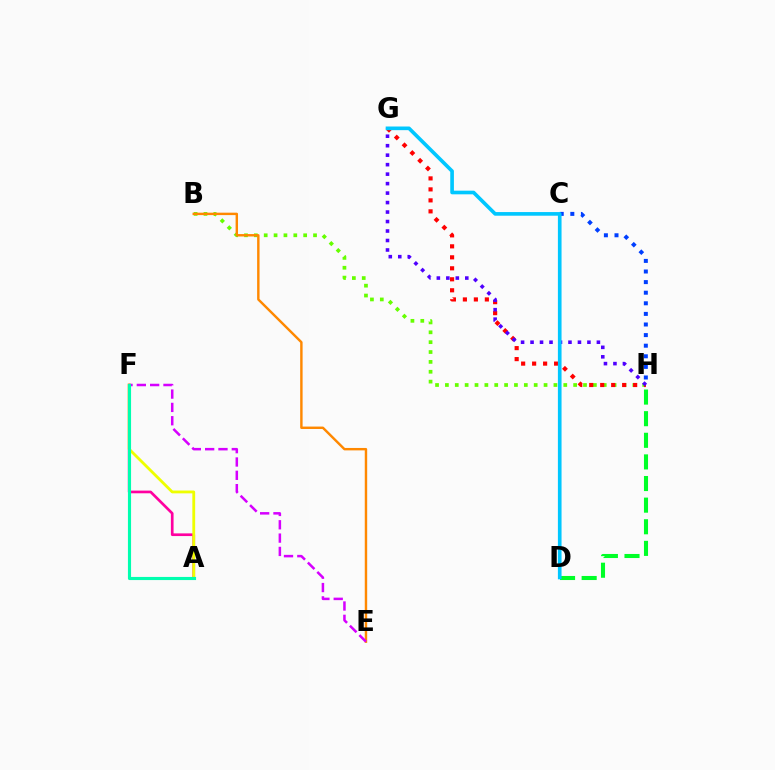{('B', 'H'): [{'color': '#66ff00', 'line_style': 'dotted', 'thickness': 2.68}], ('A', 'F'): [{'color': '#ff00a0', 'line_style': 'solid', 'thickness': 1.93}, {'color': '#eeff00', 'line_style': 'solid', 'thickness': 2.03}, {'color': '#00ffaf', 'line_style': 'solid', 'thickness': 2.26}], ('G', 'H'): [{'color': '#ff0000', 'line_style': 'dotted', 'thickness': 2.98}, {'color': '#4f00ff', 'line_style': 'dotted', 'thickness': 2.58}], ('B', 'E'): [{'color': '#ff8800', 'line_style': 'solid', 'thickness': 1.74}], ('D', 'H'): [{'color': '#00ff27', 'line_style': 'dashed', 'thickness': 2.94}], ('E', 'F'): [{'color': '#d600ff', 'line_style': 'dashed', 'thickness': 1.81}], ('C', 'H'): [{'color': '#003fff', 'line_style': 'dotted', 'thickness': 2.88}], ('D', 'G'): [{'color': '#00c7ff', 'line_style': 'solid', 'thickness': 2.62}]}